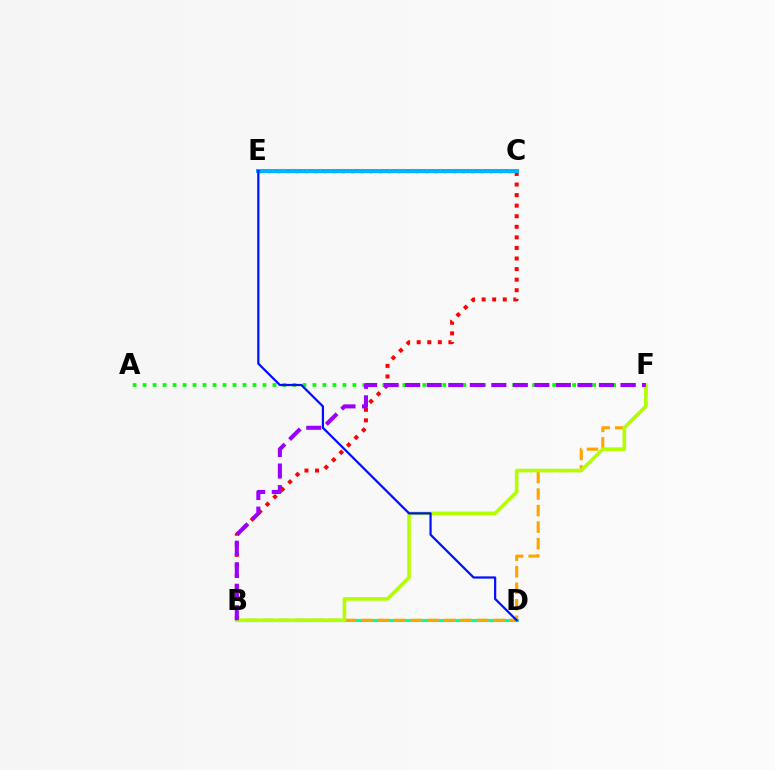{('B', 'D'): [{'color': '#00ff9d', 'line_style': 'solid', 'thickness': 2.26}], ('A', 'F'): [{'color': '#08ff00', 'line_style': 'dotted', 'thickness': 2.71}], ('C', 'E'): [{'color': '#ff00bd', 'line_style': 'dotted', 'thickness': 2.51}, {'color': '#00b5ff', 'line_style': 'solid', 'thickness': 2.92}], ('B', 'C'): [{'color': '#ff0000', 'line_style': 'dotted', 'thickness': 2.87}], ('B', 'F'): [{'color': '#ffa500', 'line_style': 'dashed', 'thickness': 2.25}, {'color': '#b3ff00', 'line_style': 'solid', 'thickness': 2.59}, {'color': '#9b00ff', 'line_style': 'dashed', 'thickness': 2.92}], ('D', 'E'): [{'color': '#0010ff', 'line_style': 'solid', 'thickness': 1.6}]}